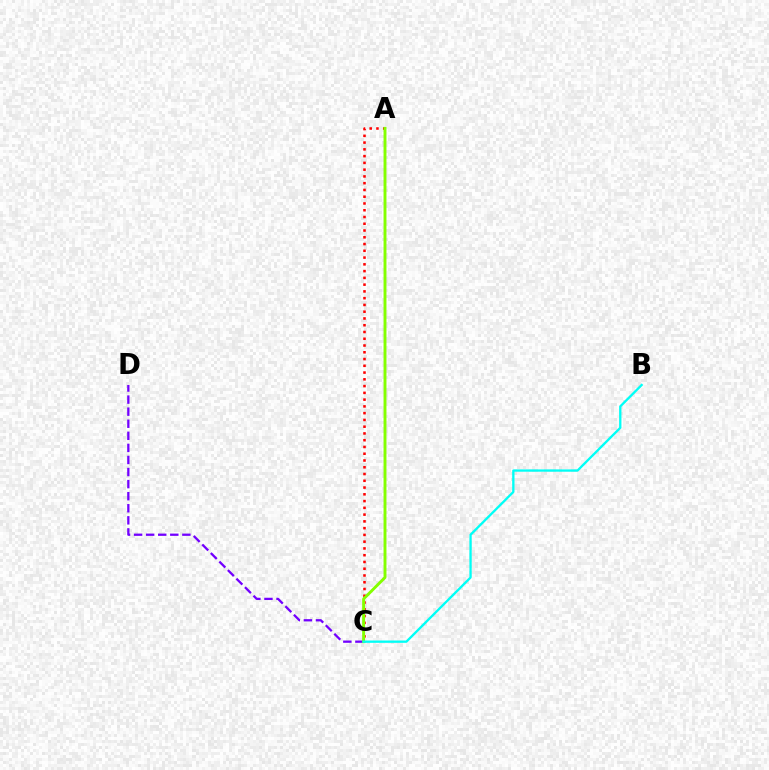{('C', 'D'): [{'color': '#7200ff', 'line_style': 'dashed', 'thickness': 1.64}], ('A', 'C'): [{'color': '#ff0000', 'line_style': 'dotted', 'thickness': 1.84}, {'color': '#84ff00', 'line_style': 'solid', 'thickness': 2.1}], ('B', 'C'): [{'color': '#00fff6', 'line_style': 'solid', 'thickness': 1.67}]}